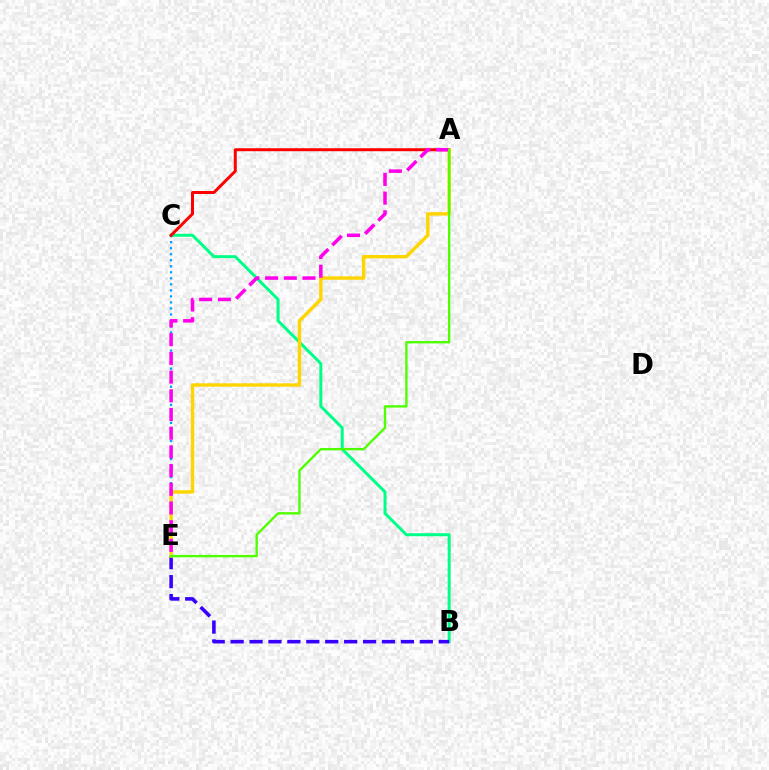{('B', 'C'): [{'color': '#00ff86', 'line_style': 'solid', 'thickness': 2.16}], ('B', 'E'): [{'color': '#3700ff', 'line_style': 'dashed', 'thickness': 2.57}], ('C', 'E'): [{'color': '#009eff', 'line_style': 'dotted', 'thickness': 1.64}], ('A', 'C'): [{'color': '#ff0000', 'line_style': 'solid', 'thickness': 2.14}], ('A', 'E'): [{'color': '#ffd500', 'line_style': 'solid', 'thickness': 2.45}, {'color': '#ff00ed', 'line_style': 'dashed', 'thickness': 2.54}, {'color': '#4fff00', 'line_style': 'solid', 'thickness': 1.71}]}